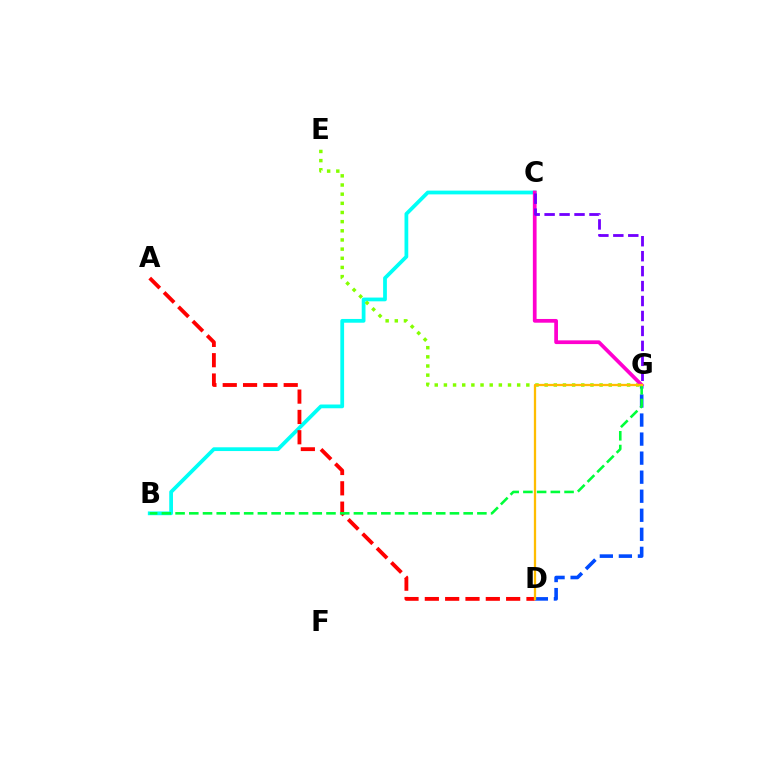{('B', 'C'): [{'color': '#00fff6', 'line_style': 'solid', 'thickness': 2.7}], ('E', 'G'): [{'color': '#84ff00', 'line_style': 'dotted', 'thickness': 2.49}], ('D', 'G'): [{'color': '#004bff', 'line_style': 'dashed', 'thickness': 2.59}, {'color': '#ffbd00', 'line_style': 'solid', 'thickness': 1.65}], ('A', 'D'): [{'color': '#ff0000', 'line_style': 'dashed', 'thickness': 2.76}], ('C', 'G'): [{'color': '#ff00cf', 'line_style': 'solid', 'thickness': 2.68}, {'color': '#7200ff', 'line_style': 'dashed', 'thickness': 2.03}], ('B', 'G'): [{'color': '#00ff39', 'line_style': 'dashed', 'thickness': 1.86}]}